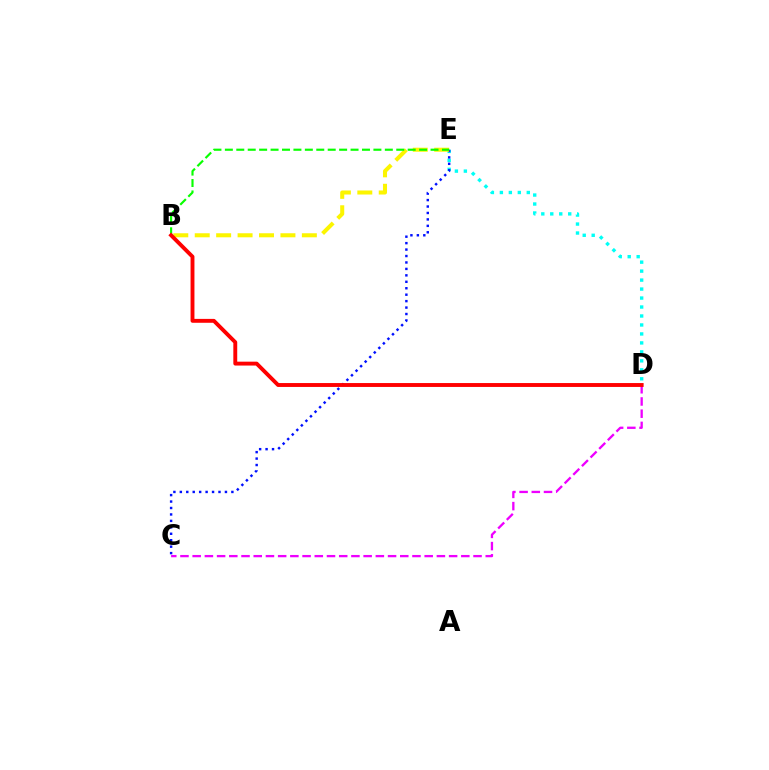{('D', 'E'): [{'color': '#00fff6', 'line_style': 'dotted', 'thickness': 2.44}], ('C', 'E'): [{'color': '#0010ff', 'line_style': 'dotted', 'thickness': 1.75}], ('B', 'E'): [{'color': '#fcf500', 'line_style': 'dashed', 'thickness': 2.91}, {'color': '#08ff00', 'line_style': 'dashed', 'thickness': 1.55}], ('C', 'D'): [{'color': '#ee00ff', 'line_style': 'dashed', 'thickness': 1.66}], ('B', 'D'): [{'color': '#ff0000', 'line_style': 'solid', 'thickness': 2.8}]}